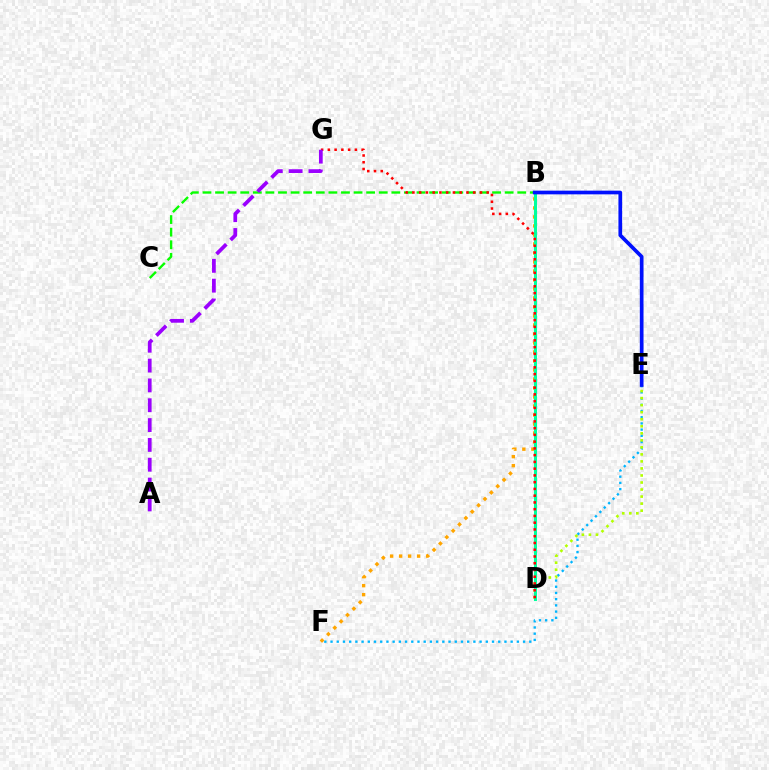{('E', 'F'): [{'color': '#00b5ff', 'line_style': 'dotted', 'thickness': 1.69}], ('B', 'D'): [{'color': '#ff00bd', 'line_style': 'dotted', 'thickness': 1.98}, {'color': '#00ff9d', 'line_style': 'solid', 'thickness': 2.2}], ('B', 'C'): [{'color': '#08ff00', 'line_style': 'dashed', 'thickness': 1.71}], ('D', 'E'): [{'color': '#b3ff00', 'line_style': 'dotted', 'thickness': 1.91}], ('B', 'F'): [{'color': '#ffa500', 'line_style': 'dotted', 'thickness': 2.45}], ('B', 'E'): [{'color': '#0010ff', 'line_style': 'solid', 'thickness': 2.65}], ('D', 'G'): [{'color': '#ff0000', 'line_style': 'dotted', 'thickness': 1.83}], ('A', 'G'): [{'color': '#9b00ff', 'line_style': 'dashed', 'thickness': 2.69}]}